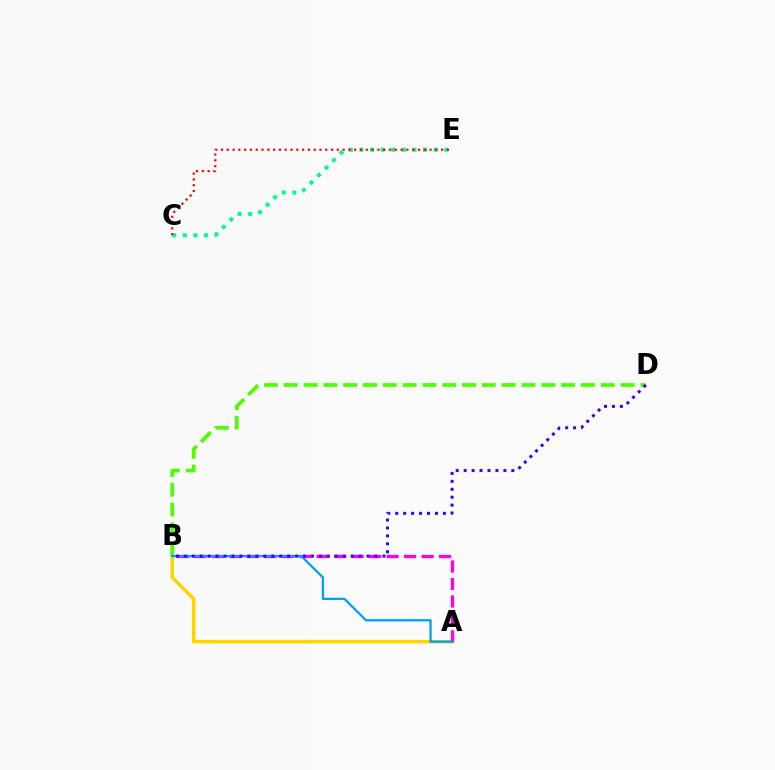{('A', 'B'): [{'color': '#ffd500', 'line_style': 'solid', 'thickness': 2.52}, {'color': '#ff00ed', 'line_style': 'dashed', 'thickness': 2.37}, {'color': '#009eff', 'line_style': 'solid', 'thickness': 1.64}], ('B', 'D'): [{'color': '#4fff00', 'line_style': 'dashed', 'thickness': 2.69}, {'color': '#3700ff', 'line_style': 'dotted', 'thickness': 2.16}], ('C', 'E'): [{'color': '#00ff86', 'line_style': 'dotted', 'thickness': 2.88}, {'color': '#ff0000', 'line_style': 'dotted', 'thickness': 1.57}]}